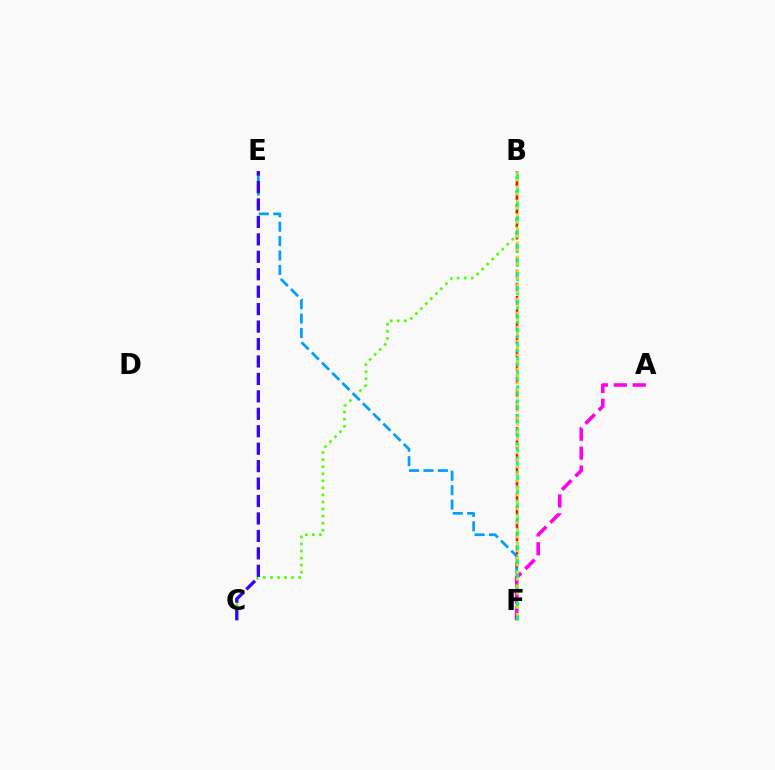{('B', 'C'): [{'color': '#4fff00', 'line_style': 'dotted', 'thickness': 1.92}], ('E', 'F'): [{'color': '#009eff', 'line_style': 'dashed', 'thickness': 1.96}], ('B', 'F'): [{'color': '#ff0000', 'line_style': 'dashed', 'thickness': 1.78}, {'color': '#00ff86', 'line_style': 'dashed', 'thickness': 1.94}, {'color': '#ffd500', 'line_style': 'dotted', 'thickness': 1.9}], ('C', 'E'): [{'color': '#3700ff', 'line_style': 'dashed', 'thickness': 2.37}], ('A', 'F'): [{'color': '#ff00ed', 'line_style': 'dashed', 'thickness': 2.57}]}